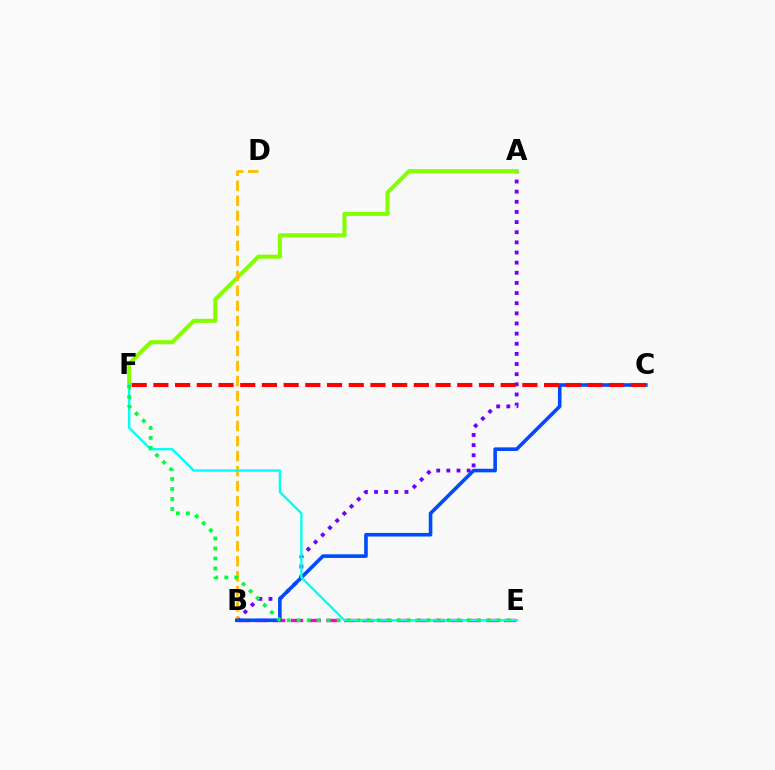{('A', 'B'): [{'color': '#7200ff', 'line_style': 'dotted', 'thickness': 2.76}], ('A', 'F'): [{'color': '#84ff00', 'line_style': 'solid', 'thickness': 2.92}], ('B', 'D'): [{'color': '#ffbd00', 'line_style': 'dashed', 'thickness': 2.04}], ('B', 'E'): [{'color': '#ff00cf', 'line_style': 'dashed', 'thickness': 2.41}], ('B', 'C'): [{'color': '#004bff', 'line_style': 'solid', 'thickness': 2.6}], ('E', 'F'): [{'color': '#00fff6', 'line_style': 'solid', 'thickness': 1.7}, {'color': '#00ff39', 'line_style': 'dotted', 'thickness': 2.72}], ('C', 'F'): [{'color': '#ff0000', 'line_style': 'dashed', 'thickness': 2.95}]}